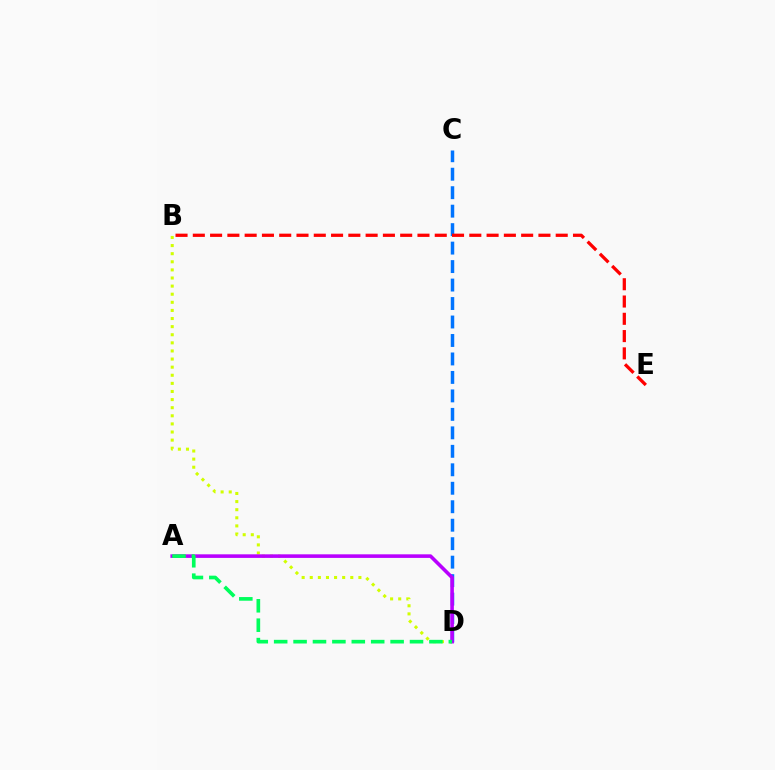{('B', 'D'): [{'color': '#d1ff00', 'line_style': 'dotted', 'thickness': 2.2}], ('C', 'D'): [{'color': '#0074ff', 'line_style': 'dashed', 'thickness': 2.51}], ('A', 'D'): [{'color': '#b900ff', 'line_style': 'solid', 'thickness': 2.58}, {'color': '#00ff5c', 'line_style': 'dashed', 'thickness': 2.64}], ('B', 'E'): [{'color': '#ff0000', 'line_style': 'dashed', 'thickness': 2.35}]}